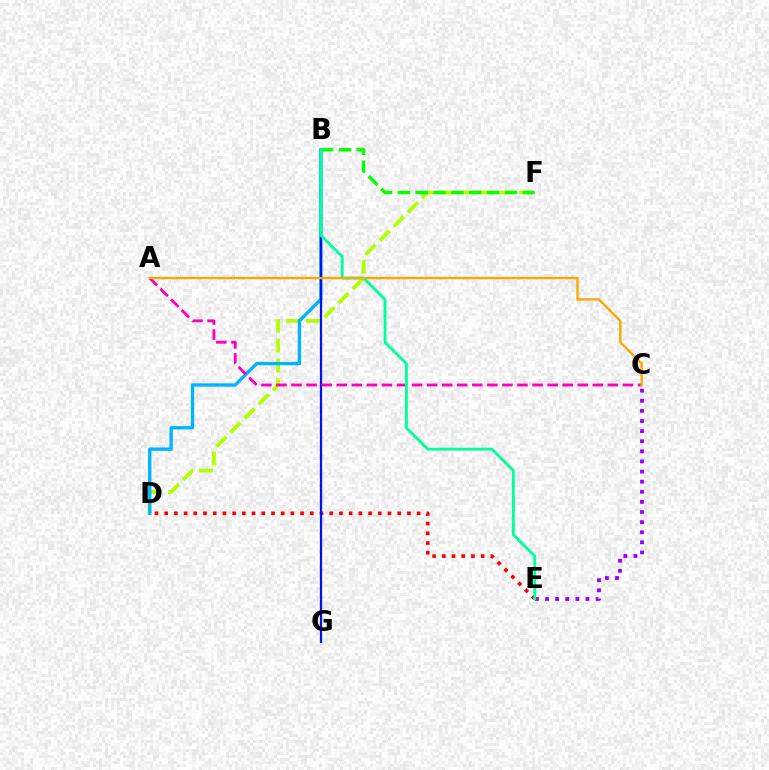{('D', 'F'): [{'color': '#b3ff00', 'line_style': 'dashed', 'thickness': 2.71}], ('B', 'D'): [{'color': '#00b5ff', 'line_style': 'solid', 'thickness': 2.4}], ('D', 'E'): [{'color': '#ff0000', 'line_style': 'dotted', 'thickness': 2.64}], ('C', 'E'): [{'color': '#9b00ff', 'line_style': 'dotted', 'thickness': 2.75}], ('B', 'G'): [{'color': '#0010ff', 'line_style': 'solid', 'thickness': 1.62}], ('A', 'C'): [{'color': '#ff00bd', 'line_style': 'dashed', 'thickness': 2.05}, {'color': '#ffa500', 'line_style': 'solid', 'thickness': 1.68}], ('B', 'F'): [{'color': '#08ff00', 'line_style': 'dashed', 'thickness': 2.42}], ('B', 'E'): [{'color': '#00ff9d', 'line_style': 'solid', 'thickness': 2.05}]}